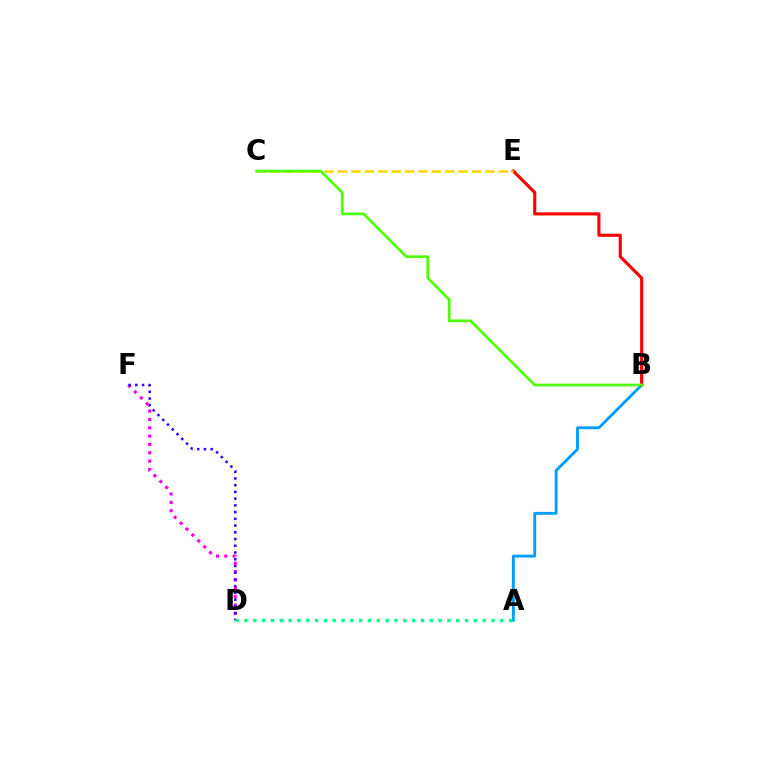{('A', 'B'): [{'color': '#009eff', 'line_style': 'solid', 'thickness': 2.07}], ('D', 'F'): [{'color': '#ff00ed', 'line_style': 'dotted', 'thickness': 2.27}, {'color': '#3700ff', 'line_style': 'dotted', 'thickness': 1.83}], ('B', 'E'): [{'color': '#ff0000', 'line_style': 'solid', 'thickness': 2.25}], ('A', 'D'): [{'color': '#00ff86', 'line_style': 'dotted', 'thickness': 2.4}], ('C', 'E'): [{'color': '#ffd500', 'line_style': 'dashed', 'thickness': 1.82}], ('B', 'C'): [{'color': '#4fff00', 'line_style': 'solid', 'thickness': 1.96}]}